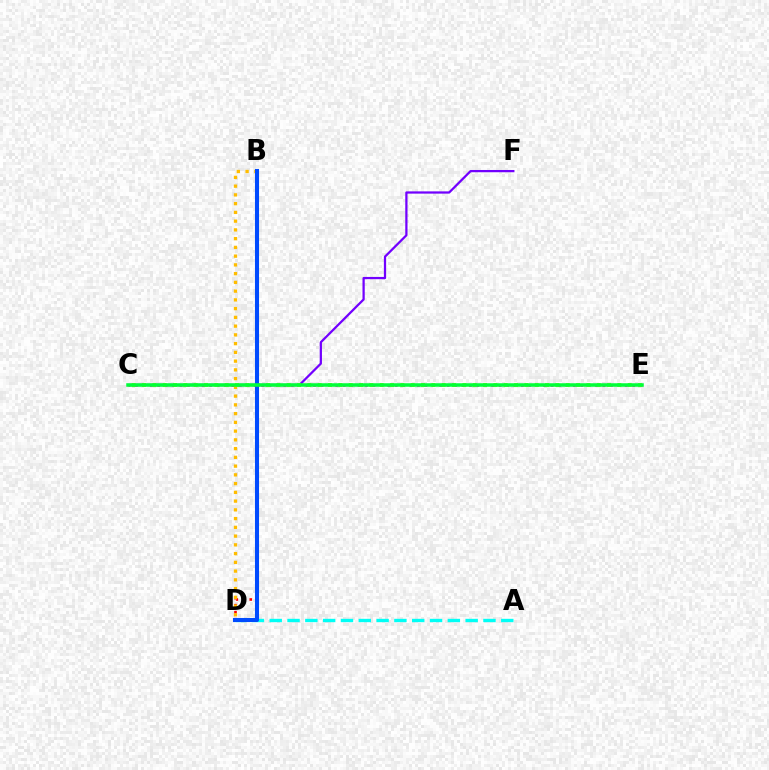{('A', 'D'): [{'color': '#00fff6', 'line_style': 'dashed', 'thickness': 2.42}], ('C', 'F'): [{'color': '#7200ff', 'line_style': 'solid', 'thickness': 1.62}], ('B', 'D'): [{'color': '#ff0000', 'line_style': 'dotted', 'thickness': 1.9}, {'color': '#ffbd00', 'line_style': 'dotted', 'thickness': 2.38}, {'color': '#004bff', 'line_style': 'solid', 'thickness': 2.92}], ('C', 'E'): [{'color': '#ff00cf', 'line_style': 'dotted', 'thickness': 2.02}, {'color': '#84ff00', 'line_style': 'dotted', 'thickness': 2.81}, {'color': '#00ff39', 'line_style': 'solid', 'thickness': 2.53}]}